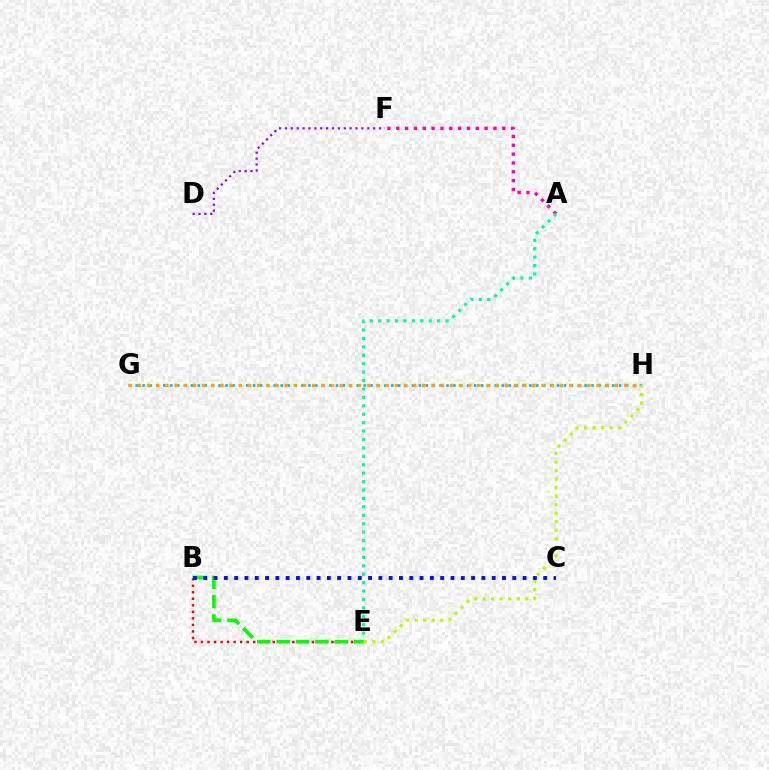{('G', 'H'): [{'color': '#00b5ff', 'line_style': 'dotted', 'thickness': 1.88}, {'color': '#ffa500', 'line_style': 'dotted', 'thickness': 2.49}], ('A', 'F'): [{'color': '#ff00bd', 'line_style': 'dotted', 'thickness': 2.4}], ('A', 'E'): [{'color': '#00ff9d', 'line_style': 'dotted', 'thickness': 2.29}], ('B', 'E'): [{'color': '#ff0000', 'line_style': 'dotted', 'thickness': 1.77}, {'color': '#08ff00', 'line_style': 'dashed', 'thickness': 2.63}], ('D', 'F'): [{'color': '#9b00ff', 'line_style': 'dotted', 'thickness': 1.6}], ('E', 'H'): [{'color': '#b3ff00', 'line_style': 'dotted', 'thickness': 2.32}], ('B', 'C'): [{'color': '#0010ff', 'line_style': 'dotted', 'thickness': 2.8}]}